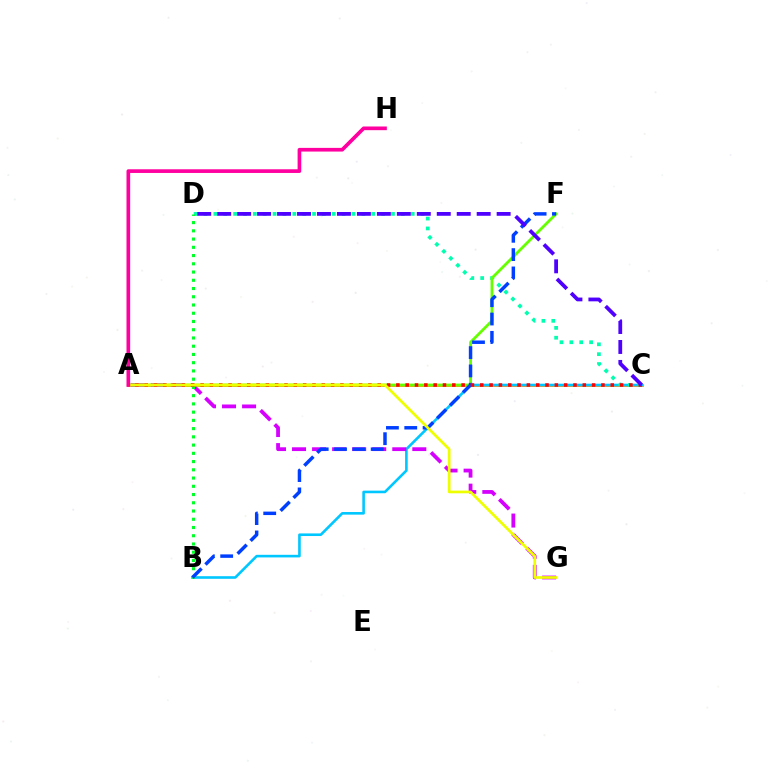{('A', 'C'): [{'color': '#ff8800', 'line_style': 'solid', 'thickness': 2.0}, {'color': '#ff0000', 'line_style': 'dotted', 'thickness': 2.53}], ('B', 'C'): [{'color': '#00c7ff', 'line_style': 'solid', 'thickness': 1.88}], ('C', 'D'): [{'color': '#00ffaf', 'line_style': 'dotted', 'thickness': 2.68}, {'color': '#4f00ff', 'line_style': 'dashed', 'thickness': 2.71}], ('A', 'G'): [{'color': '#d600ff', 'line_style': 'dashed', 'thickness': 2.72}, {'color': '#eeff00', 'line_style': 'solid', 'thickness': 1.95}], ('A', 'F'): [{'color': '#66ff00', 'line_style': 'solid', 'thickness': 2.02}], ('B', 'D'): [{'color': '#00ff27', 'line_style': 'dotted', 'thickness': 2.24}], ('B', 'F'): [{'color': '#003fff', 'line_style': 'dashed', 'thickness': 2.49}], ('A', 'H'): [{'color': '#ff00a0', 'line_style': 'solid', 'thickness': 2.65}]}